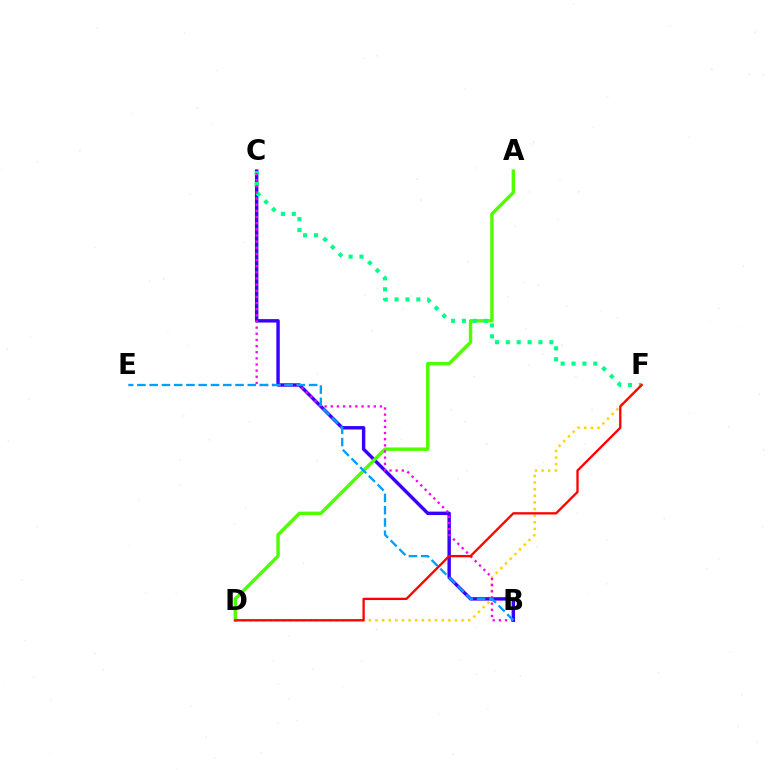{('B', 'C'): [{'color': '#3700ff', 'line_style': 'solid', 'thickness': 2.46}, {'color': '#ff00ed', 'line_style': 'dotted', 'thickness': 1.67}], ('A', 'D'): [{'color': '#4fff00', 'line_style': 'solid', 'thickness': 2.46}], ('C', 'F'): [{'color': '#00ff86', 'line_style': 'dotted', 'thickness': 2.96}], ('D', 'F'): [{'color': '#ffd500', 'line_style': 'dotted', 'thickness': 1.8}, {'color': '#ff0000', 'line_style': 'solid', 'thickness': 1.66}], ('B', 'E'): [{'color': '#009eff', 'line_style': 'dashed', 'thickness': 1.67}]}